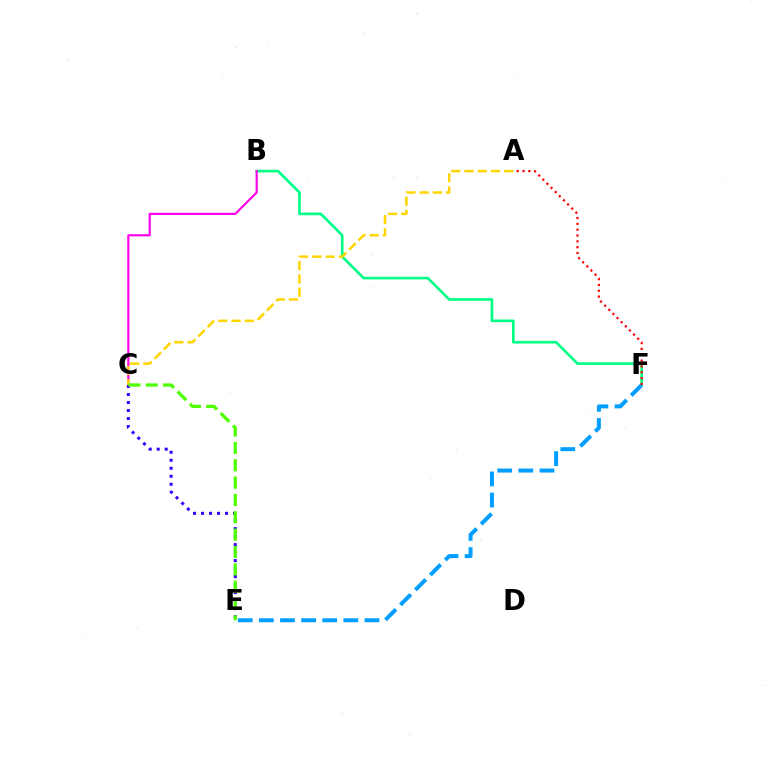{('B', 'F'): [{'color': '#00ff86', 'line_style': 'solid', 'thickness': 1.91}], ('B', 'C'): [{'color': '#ff00ed', 'line_style': 'solid', 'thickness': 1.56}], ('A', 'C'): [{'color': '#ffd500', 'line_style': 'dashed', 'thickness': 1.8}], ('E', 'F'): [{'color': '#009eff', 'line_style': 'dashed', 'thickness': 2.87}], ('C', 'E'): [{'color': '#3700ff', 'line_style': 'dotted', 'thickness': 2.17}, {'color': '#4fff00', 'line_style': 'dashed', 'thickness': 2.36}], ('A', 'F'): [{'color': '#ff0000', 'line_style': 'dotted', 'thickness': 1.58}]}